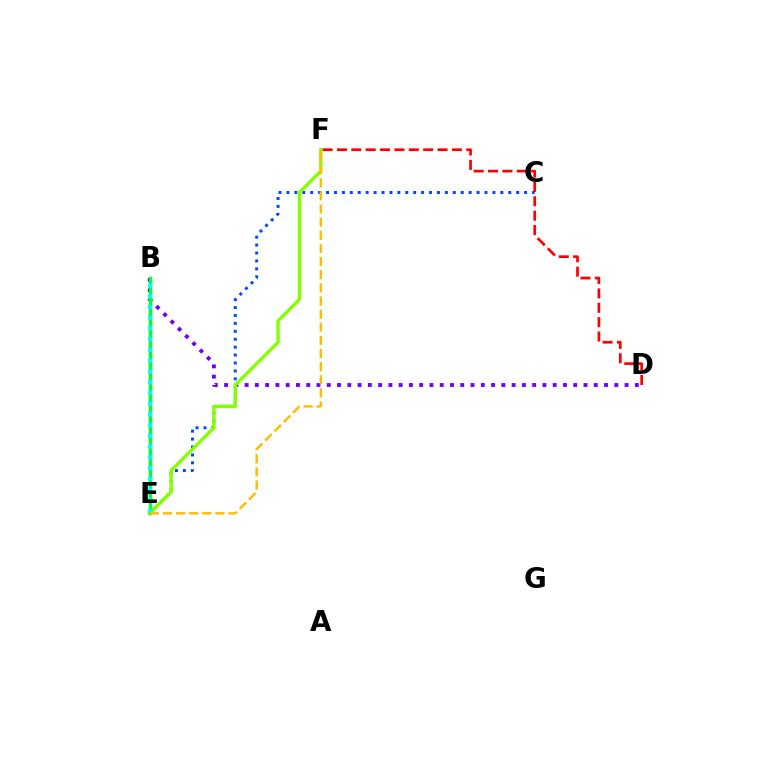{('B', 'D'): [{'color': '#7200ff', 'line_style': 'dotted', 'thickness': 2.79}], ('B', 'E'): [{'color': '#ff00cf', 'line_style': 'dashed', 'thickness': 2.24}, {'color': '#00ff39', 'line_style': 'solid', 'thickness': 2.47}, {'color': '#00fff6', 'line_style': 'dotted', 'thickness': 2.92}], ('C', 'E'): [{'color': '#004bff', 'line_style': 'dotted', 'thickness': 2.15}], ('E', 'F'): [{'color': '#84ff00', 'line_style': 'solid', 'thickness': 2.41}, {'color': '#ffbd00', 'line_style': 'dashed', 'thickness': 1.78}], ('D', 'F'): [{'color': '#ff0000', 'line_style': 'dashed', 'thickness': 1.95}]}